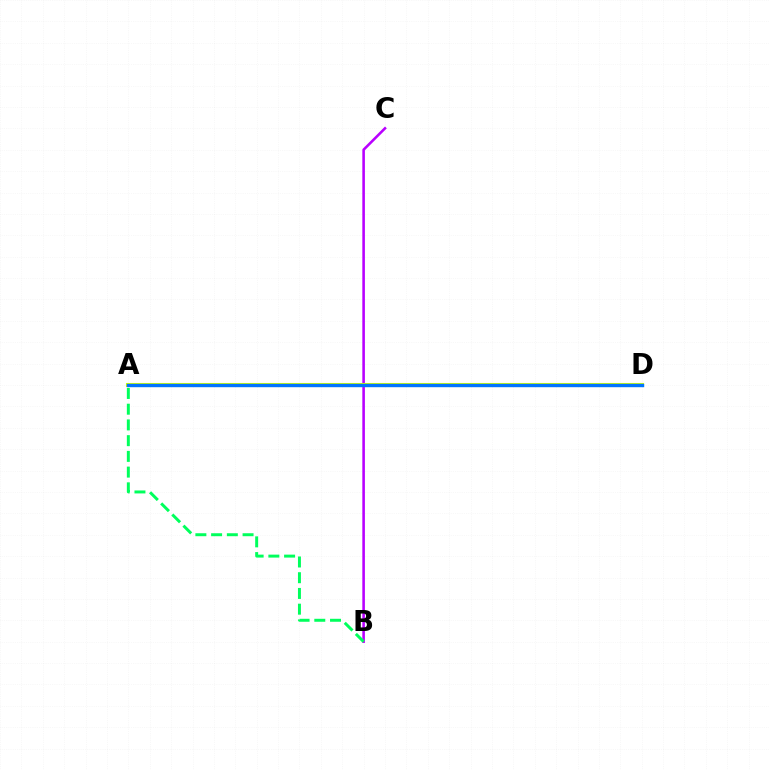{('B', 'C'): [{'color': '#b900ff', 'line_style': 'solid', 'thickness': 1.86}], ('A', 'B'): [{'color': '#00ff5c', 'line_style': 'dashed', 'thickness': 2.14}], ('A', 'D'): [{'color': '#ff0000', 'line_style': 'dotted', 'thickness': 2.58}, {'color': '#d1ff00', 'line_style': 'solid', 'thickness': 2.93}, {'color': '#0074ff', 'line_style': 'solid', 'thickness': 2.44}]}